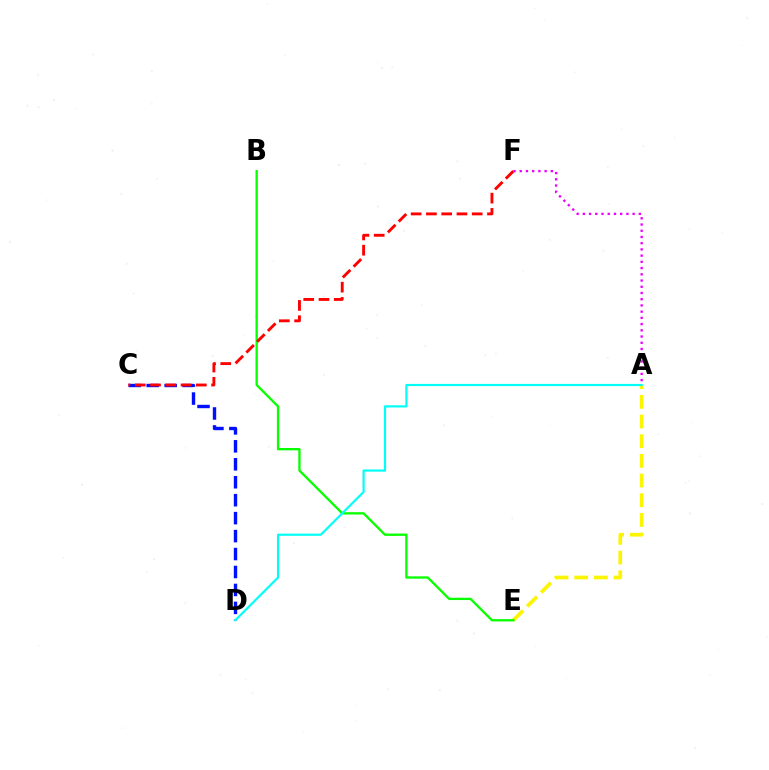{('A', 'E'): [{'color': '#fcf500', 'line_style': 'dashed', 'thickness': 2.67}], ('C', 'D'): [{'color': '#0010ff', 'line_style': 'dashed', 'thickness': 2.44}], ('B', 'E'): [{'color': '#08ff00', 'line_style': 'solid', 'thickness': 1.67}], ('C', 'F'): [{'color': '#ff0000', 'line_style': 'dashed', 'thickness': 2.07}], ('A', 'D'): [{'color': '#00fff6', 'line_style': 'solid', 'thickness': 1.57}], ('A', 'F'): [{'color': '#ee00ff', 'line_style': 'dotted', 'thickness': 1.69}]}